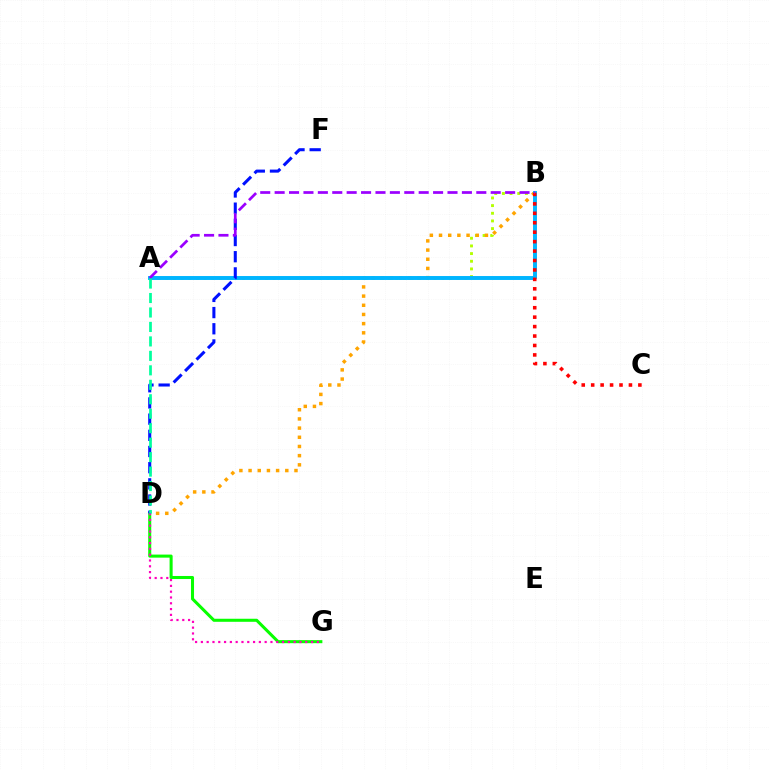{('A', 'B'): [{'color': '#b3ff00', 'line_style': 'dotted', 'thickness': 2.08}, {'color': '#00b5ff', 'line_style': 'solid', 'thickness': 2.83}, {'color': '#9b00ff', 'line_style': 'dashed', 'thickness': 1.96}], ('D', 'G'): [{'color': '#08ff00', 'line_style': 'solid', 'thickness': 2.19}, {'color': '#ff00bd', 'line_style': 'dotted', 'thickness': 1.58}], ('B', 'D'): [{'color': '#ffa500', 'line_style': 'dotted', 'thickness': 2.49}], ('B', 'C'): [{'color': '#ff0000', 'line_style': 'dotted', 'thickness': 2.56}], ('D', 'F'): [{'color': '#0010ff', 'line_style': 'dashed', 'thickness': 2.2}], ('A', 'D'): [{'color': '#00ff9d', 'line_style': 'dashed', 'thickness': 1.97}]}